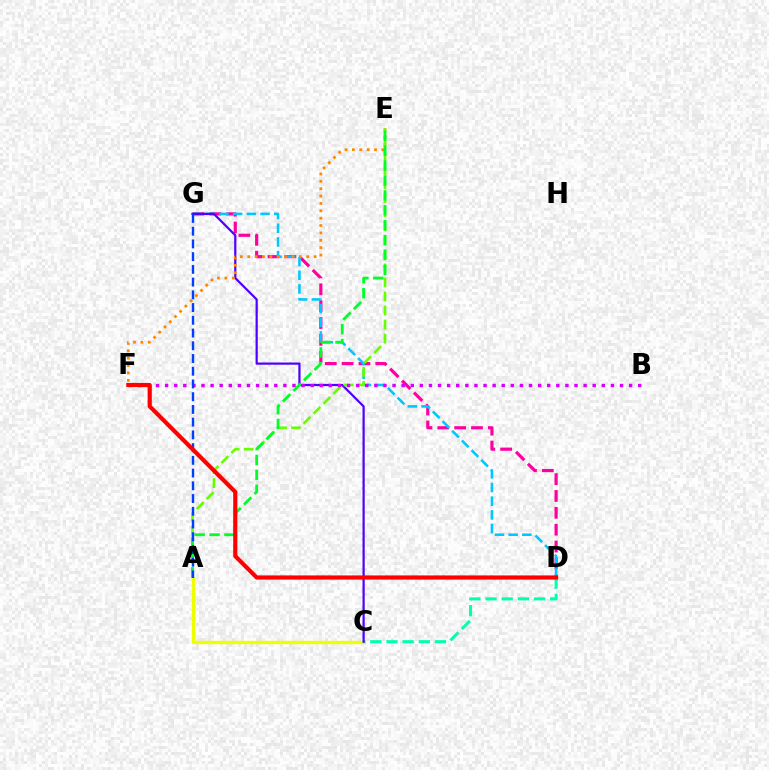{('A', 'C'): [{'color': '#eeff00', 'line_style': 'solid', 'thickness': 2.4}], ('D', 'G'): [{'color': '#ff00a0', 'line_style': 'dashed', 'thickness': 2.29}, {'color': '#00c7ff', 'line_style': 'dashed', 'thickness': 1.86}], ('C', 'D'): [{'color': '#00ffaf', 'line_style': 'dashed', 'thickness': 2.2}], ('C', 'G'): [{'color': '#4f00ff', 'line_style': 'solid', 'thickness': 1.6}], ('E', 'F'): [{'color': '#ff8800', 'line_style': 'dotted', 'thickness': 2.0}], ('A', 'E'): [{'color': '#66ff00', 'line_style': 'dashed', 'thickness': 1.91}, {'color': '#00ff27', 'line_style': 'dashed', 'thickness': 2.02}], ('B', 'F'): [{'color': '#d600ff', 'line_style': 'dotted', 'thickness': 2.47}], ('A', 'G'): [{'color': '#003fff', 'line_style': 'dashed', 'thickness': 1.73}], ('D', 'F'): [{'color': '#ff0000', 'line_style': 'solid', 'thickness': 2.99}]}